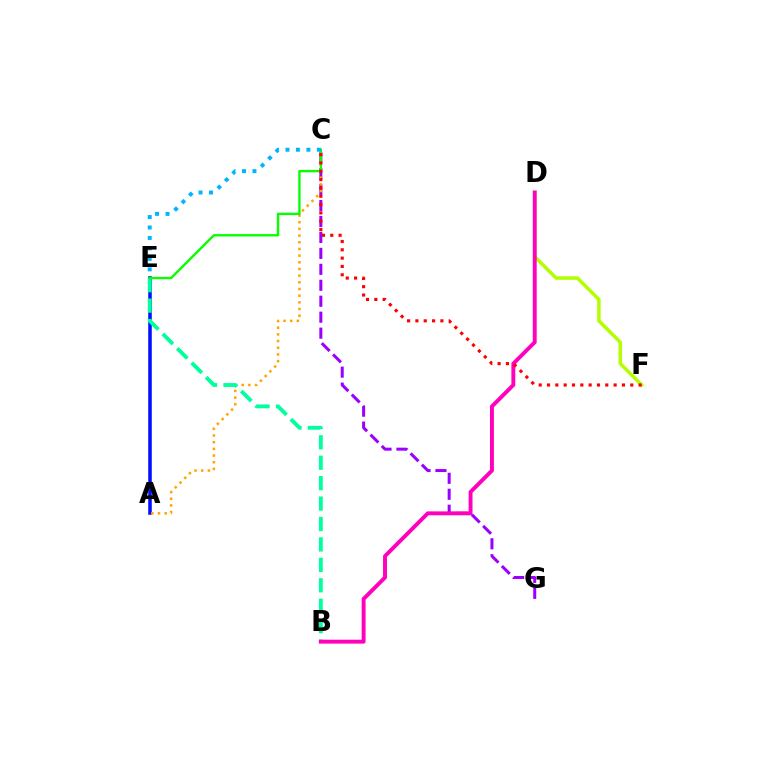{('C', 'G'): [{'color': '#9b00ff', 'line_style': 'dashed', 'thickness': 2.17}], ('A', 'E'): [{'color': '#0010ff', 'line_style': 'solid', 'thickness': 2.55}], ('A', 'C'): [{'color': '#ffa500', 'line_style': 'dotted', 'thickness': 1.81}], ('B', 'E'): [{'color': '#00ff9d', 'line_style': 'dashed', 'thickness': 2.78}], ('C', 'E'): [{'color': '#08ff00', 'line_style': 'solid', 'thickness': 1.71}, {'color': '#00b5ff', 'line_style': 'dotted', 'thickness': 2.84}], ('D', 'F'): [{'color': '#b3ff00', 'line_style': 'solid', 'thickness': 2.53}], ('B', 'D'): [{'color': '#ff00bd', 'line_style': 'solid', 'thickness': 2.82}], ('C', 'F'): [{'color': '#ff0000', 'line_style': 'dotted', 'thickness': 2.26}]}